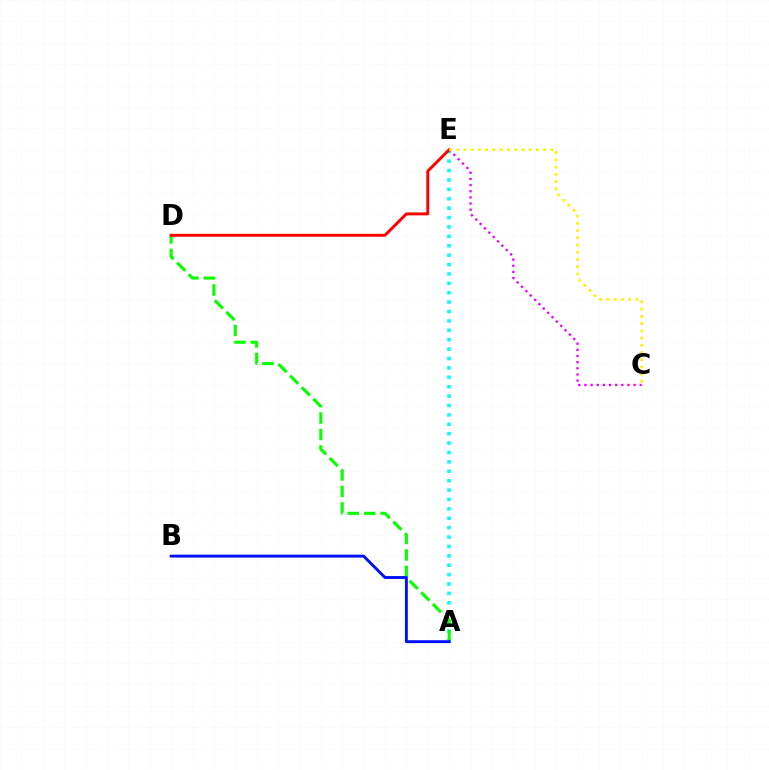{('A', 'E'): [{'color': '#00fff6', 'line_style': 'dotted', 'thickness': 2.55}], ('A', 'D'): [{'color': '#08ff00', 'line_style': 'dashed', 'thickness': 2.23}], ('D', 'E'): [{'color': '#ff0000', 'line_style': 'solid', 'thickness': 2.12}], ('A', 'B'): [{'color': '#0010ff', 'line_style': 'solid', 'thickness': 2.08}], ('C', 'E'): [{'color': '#ee00ff', 'line_style': 'dotted', 'thickness': 1.67}, {'color': '#fcf500', 'line_style': 'dotted', 'thickness': 1.97}]}